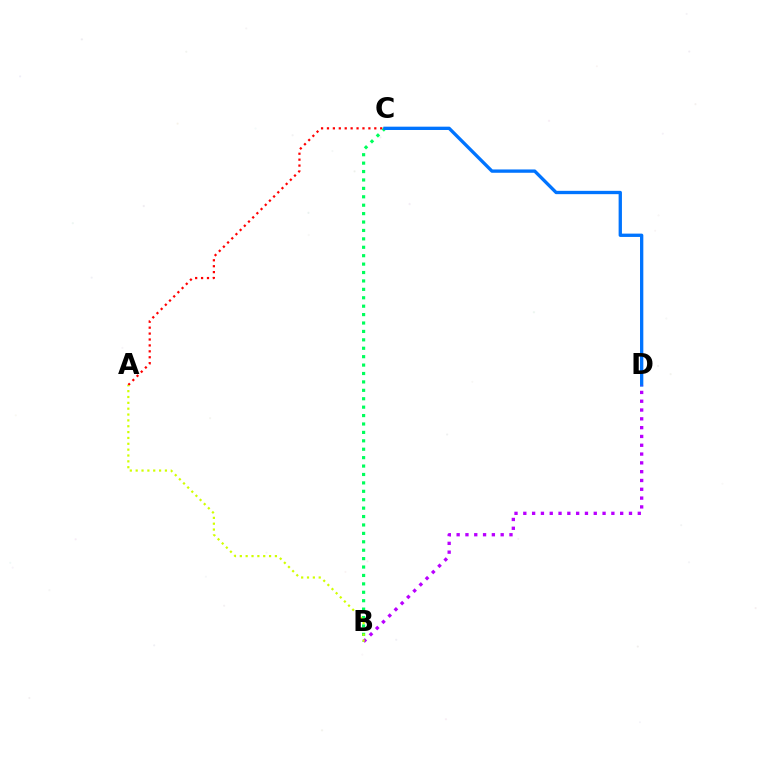{('A', 'C'): [{'color': '#ff0000', 'line_style': 'dotted', 'thickness': 1.61}], ('B', 'C'): [{'color': '#00ff5c', 'line_style': 'dotted', 'thickness': 2.29}], ('C', 'D'): [{'color': '#0074ff', 'line_style': 'solid', 'thickness': 2.39}], ('B', 'D'): [{'color': '#b900ff', 'line_style': 'dotted', 'thickness': 2.39}], ('A', 'B'): [{'color': '#d1ff00', 'line_style': 'dotted', 'thickness': 1.59}]}